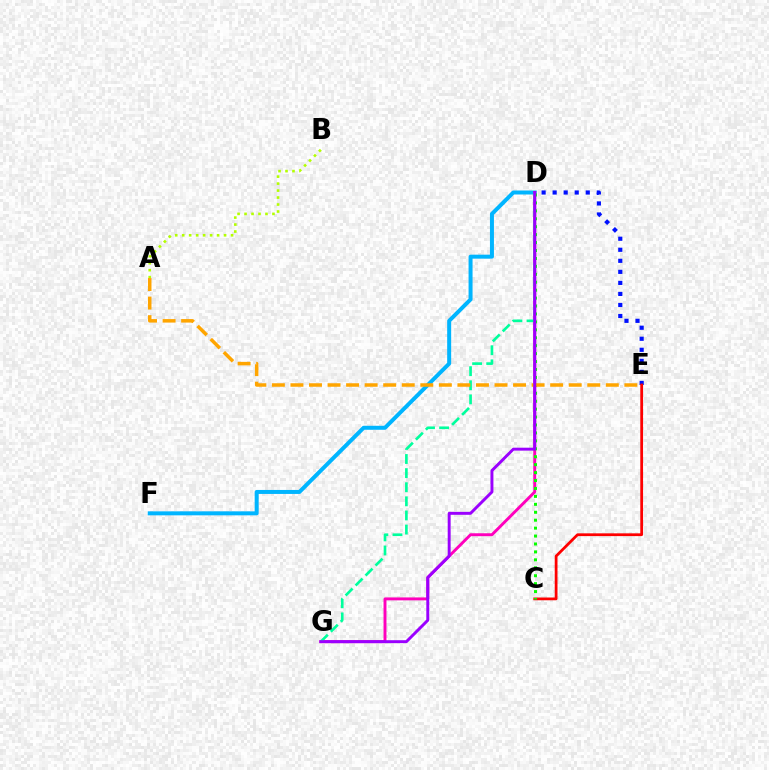{('D', 'F'): [{'color': '#00b5ff', 'line_style': 'solid', 'thickness': 2.87}], ('D', 'G'): [{'color': '#ff00bd', 'line_style': 'solid', 'thickness': 2.1}, {'color': '#00ff9d', 'line_style': 'dashed', 'thickness': 1.92}, {'color': '#9b00ff', 'line_style': 'solid', 'thickness': 2.12}], ('D', 'E'): [{'color': '#0010ff', 'line_style': 'dotted', 'thickness': 3.0}], ('A', 'B'): [{'color': '#b3ff00', 'line_style': 'dotted', 'thickness': 1.9}], ('C', 'E'): [{'color': '#ff0000', 'line_style': 'solid', 'thickness': 1.99}], ('C', 'D'): [{'color': '#08ff00', 'line_style': 'dotted', 'thickness': 2.15}], ('A', 'E'): [{'color': '#ffa500', 'line_style': 'dashed', 'thickness': 2.52}]}